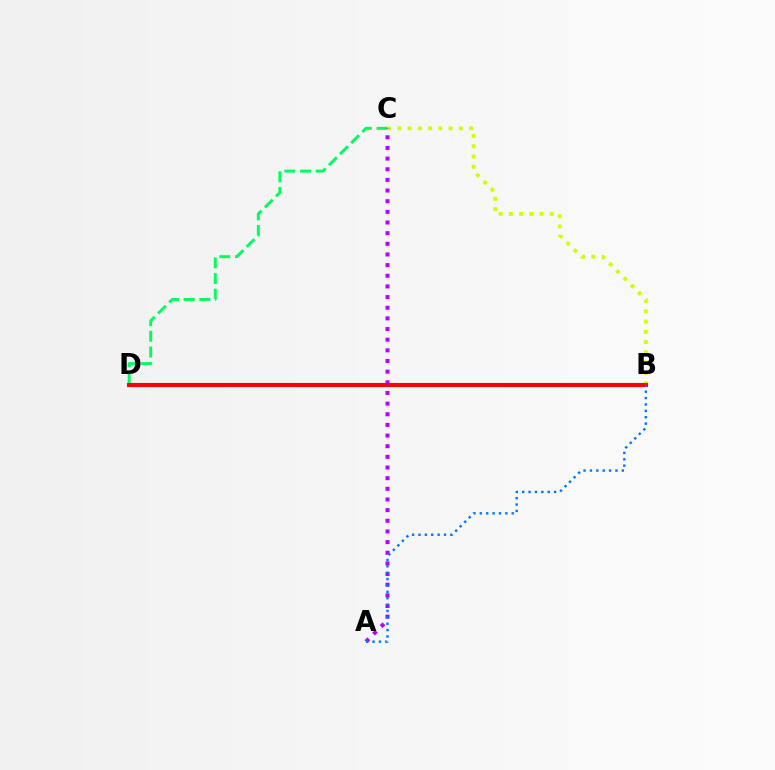{('B', 'C'): [{'color': '#d1ff00', 'line_style': 'dotted', 'thickness': 2.78}], ('C', 'D'): [{'color': '#00ff5c', 'line_style': 'dashed', 'thickness': 2.13}], ('B', 'D'): [{'color': '#ff0000', 'line_style': 'solid', 'thickness': 2.96}], ('A', 'C'): [{'color': '#b900ff', 'line_style': 'dotted', 'thickness': 2.89}], ('A', 'B'): [{'color': '#0074ff', 'line_style': 'dotted', 'thickness': 1.73}]}